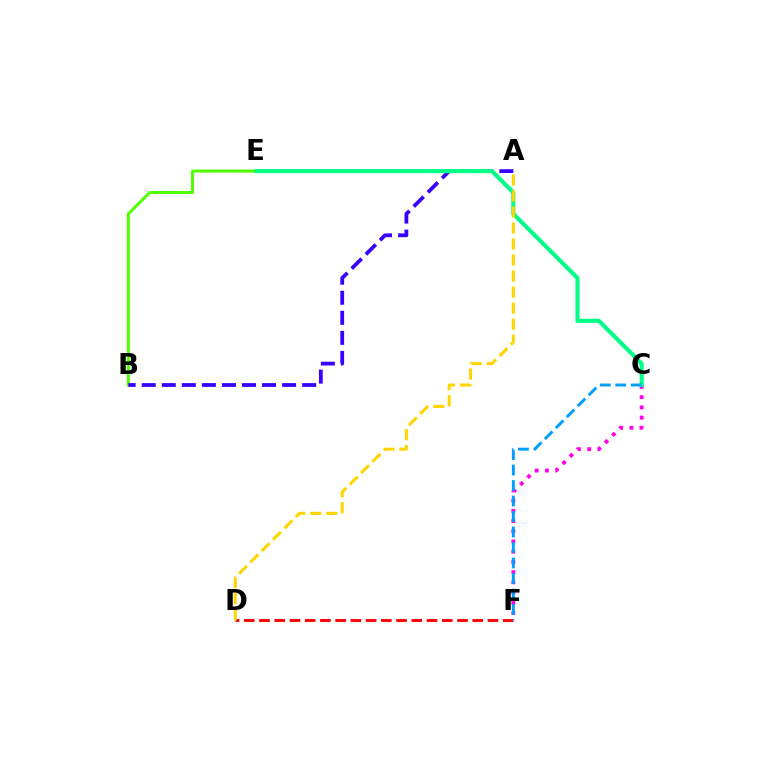{('C', 'F'): [{'color': '#ff00ed', 'line_style': 'dotted', 'thickness': 2.78}, {'color': '#009eff', 'line_style': 'dashed', 'thickness': 2.1}], ('B', 'E'): [{'color': '#4fff00', 'line_style': 'solid', 'thickness': 2.14}], ('A', 'B'): [{'color': '#3700ff', 'line_style': 'dashed', 'thickness': 2.72}], ('C', 'E'): [{'color': '#00ff86', 'line_style': 'solid', 'thickness': 2.96}], ('D', 'F'): [{'color': '#ff0000', 'line_style': 'dashed', 'thickness': 2.07}], ('A', 'D'): [{'color': '#ffd500', 'line_style': 'dashed', 'thickness': 2.18}]}